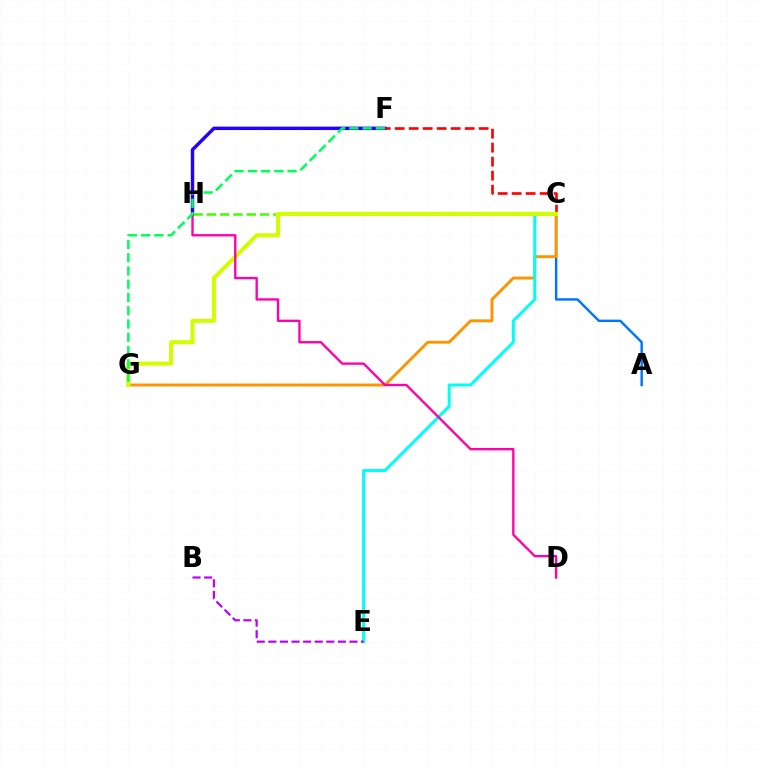{('A', 'C'): [{'color': '#0074ff', 'line_style': 'solid', 'thickness': 1.74}], ('C', 'G'): [{'color': '#ff9400', 'line_style': 'solid', 'thickness': 2.09}, {'color': '#d1ff00', 'line_style': 'solid', 'thickness': 2.91}], ('C', 'E'): [{'color': '#00fff6', 'line_style': 'solid', 'thickness': 2.17}], ('F', 'H'): [{'color': '#2500ff', 'line_style': 'solid', 'thickness': 2.48}], ('C', 'H'): [{'color': '#3dff00', 'line_style': 'dashed', 'thickness': 1.8}], ('C', 'F'): [{'color': '#ff0000', 'line_style': 'dashed', 'thickness': 1.9}], ('D', 'H'): [{'color': '#ff00ac', 'line_style': 'solid', 'thickness': 1.69}], ('B', 'E'): [{'color': '#b900ff', 'line_style': 'dashed', 'thickness': 1.57}], ('F', 'G'): [{'color': '#00ff5c', 'line_style': 'dashed', 'thickness': 1.8}]}